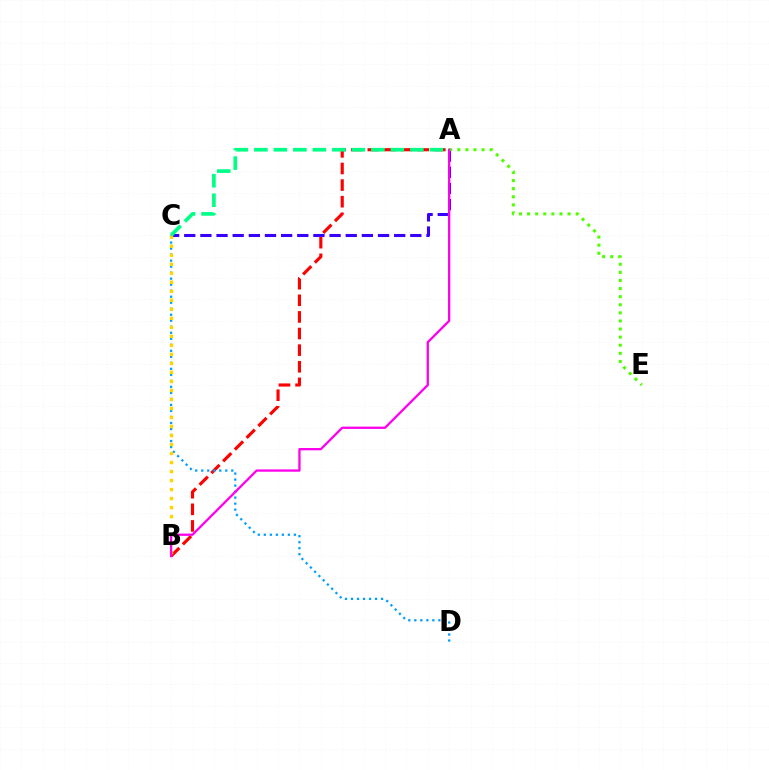{('A', 'C'): [{'color': '#3700ff', 'line_style': 'dashed', 'thickness': 2.19}, {'color': '#00ff86', 'line_style': 'dashed', 'thickness': 2.65}], ('A', 'B'): [{'color': '#ff0000', 'line_style': 'dashed', 'thickness': 2.26}, {'color': '#ff00ed', 'line_style': 'solid', 'thickness': 1.65}], ('C', 'D'): [{'color': '#009eff', 'line_style': 'dotted', 'thickness': 1.63}], ('A', 'E'): [{'color': '#4fff00', 'line_style': 'dotted', 'thickness': 2.2}], ('B', 'C'): [{'color': '#ffd500', 'line_style': 'dotted', 'thickness': 2.45}]}